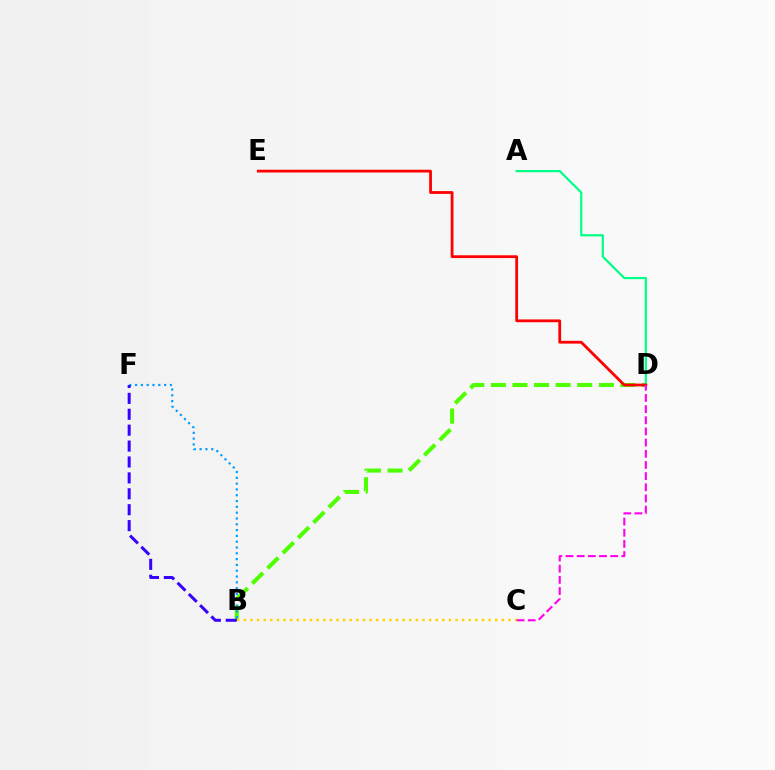{('B', 'D'): [{'color': '#4fff00', 'line_style': 'dashed', 'thickness': 2.93}], ('A', 'D'): [{'color': '#00ff86', 'line_style': 'solid', 'thickness': 1.59}], ('B', 'F'): [{'color': '#009eff', 'line_style': 'dotted', 'thickness': 1.58}, {'color': '#3700ff', 'line_style': 'dashed', 'thickness': 2.16}], ('D', 'E'): [{'color': '#ff0000', 'line_style': 'solid', 'thickness': 2.01}], ('B', 'C'): [{'color': '#ffd500', 'line_style': 'dotted', 'thickness': 1.8}], ('C', 'D'): [{'color': '#ff00ed', 'line_style': 'dashed', 'thickness': 1.52}]}